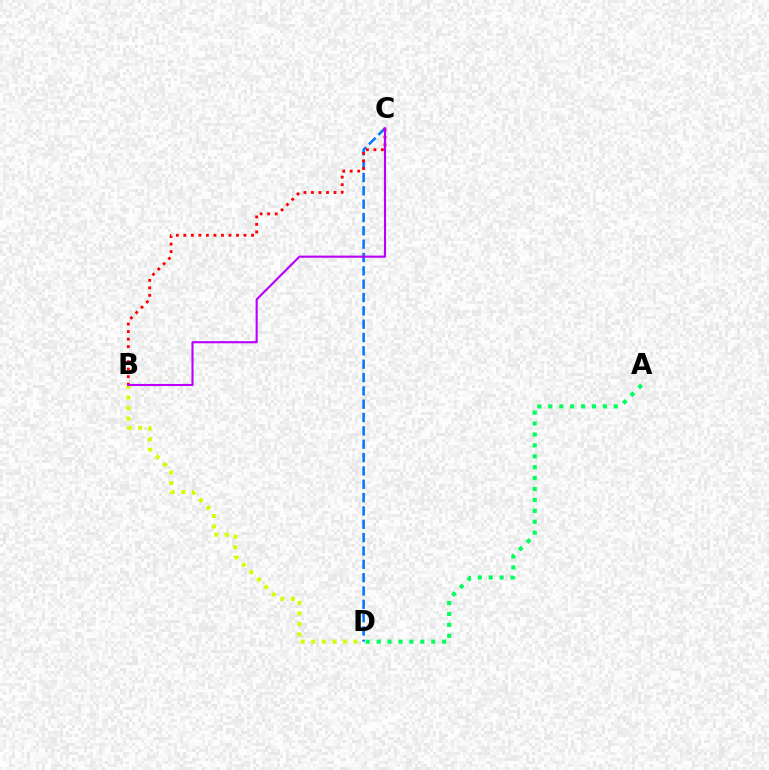{('C', 'D'): [{'color': '#0074ff', 'line_style': 'dashed', 'thickness': 1.81}], ('B', 'C'): [{'color': '#ff0000', 'line_style': 'dotted', 'thickness': 2.04}, {'color': '#b900ff', 'line_style': 'solid', 'thickness': 1.52}], ('A', 'D'): [{'color': '#00ff5c', 'line_style': 'dotted', 'thickness': 2.96}], ('B', 'D'): [{'color': '#d1ff00', 'line_style': 'dotted', 'thickness': 2.86}]}